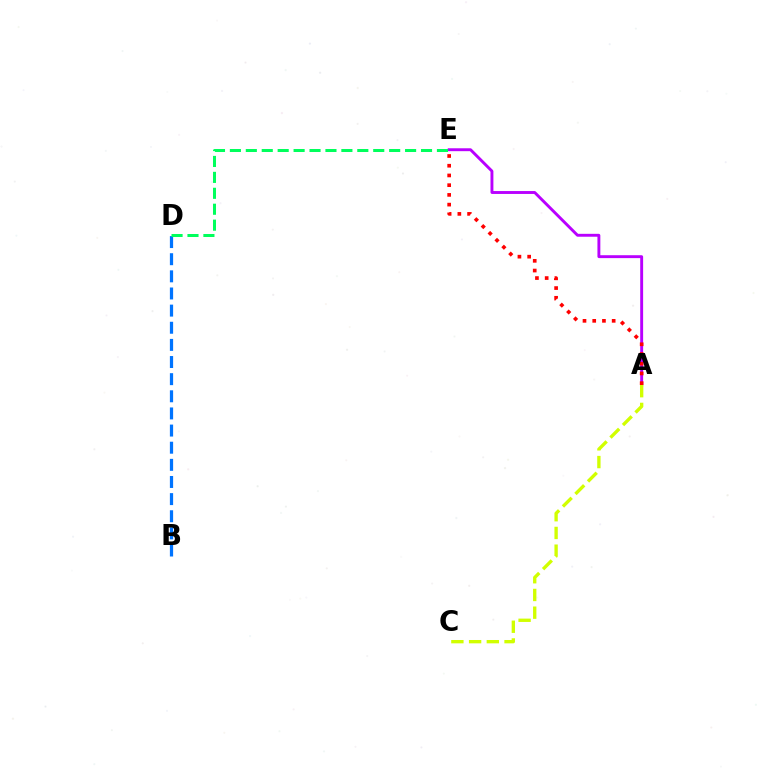{('B', 'D'): [{'color': '#0074ff', 'line_style': 'dashed', 'thickness': 2.33}], ('A', 'E'): [{'color': '#b900ff', 'line_style': 'solid', 'thickness': 2.09}, {'color': '#ff0000', 'line_style': 'dotted', 'thickness': 2.64}], ('D', 'E'): [{'color': '#00ff5c', 'line_style': 'dashed', 'thickness': 2.16}], ('A', 'C'): [{'color': '#d1ff00', 'line_style': 'dashed', 'thickness': 2.41}]}